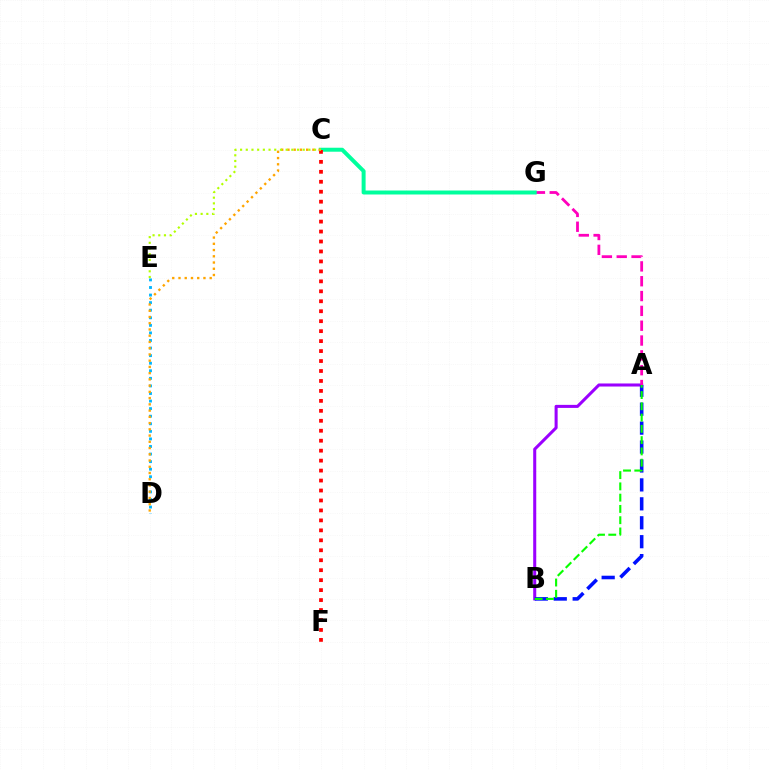{('D', 'E'): [{'color': '#00b5ff', 'line_style': 'dotted', 'thickness': 2.06}], ('A', 'B'): [{'color': '#9b00ff', 'line_style': 'solid', 'thickness': 2.19}, {'color': '#0010ff', 'line_style': 'dashed', 'thickness': 2.57}, {'color': '#08ff00', 'line_style': 'dashed', 'thickness': 1.53}], ('A', 'G'): [{'color': '#ff00bd', 'line_style': 'dashed', 'thickness': 2.01}], ('C', 'G'): [{'color': '#00ff9d', 'line_style': 'solid', 'thickness': 2.86}], ('C', 'F'): [{'color': '#ff0000', 'line_style': 'dotted', 'thickness': 2.71}], ('C', 'D'): [{'color': '#ffa500', 'line_style': 'dotted', 'thickness': 1.7}], ('C', 'E'): [{'color': '#b3ff00', 'line_style': 'dotted', 'thickness': 1.55}]}